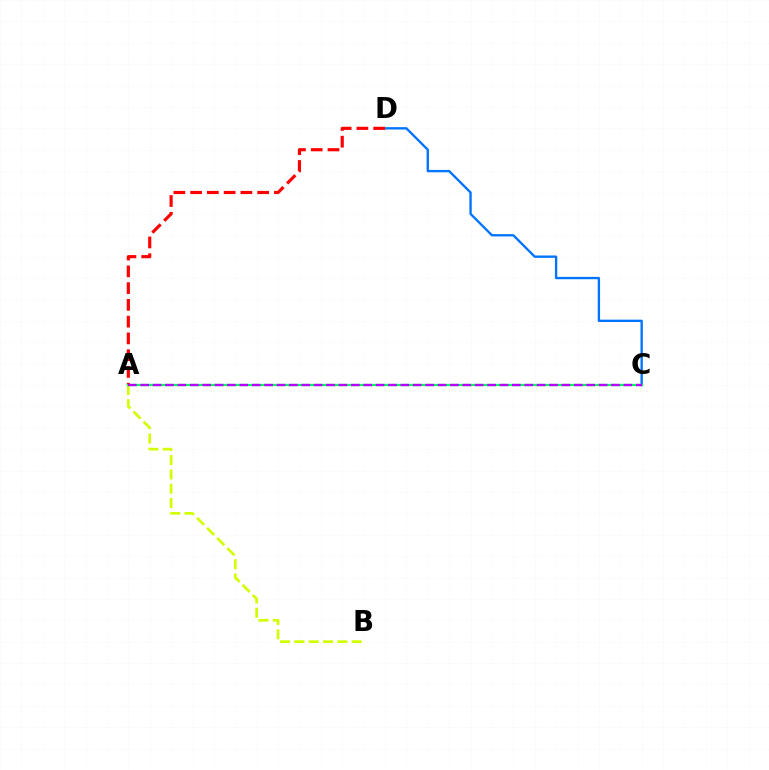{('A', 'B'): [{'color': '#d1ff00', 'line_style': 'dashed', 'thickness': 1.95}], ('C', 'D'): [{'color': '#0074ff', 'line_style': 'solid', 'thickness': 1.69}], ('A', 'D'): [{'color': '#ff0000', 'line_style': 'dashed', 'thickness': 2.28}], ('A', 'C'): [{'color': '#00ff5c', 'line_style': 'solid', 'thickness': 1.62}, {'color': '#b900ff', 'line_style': 'dashed', 'thickness': 1.68}]}